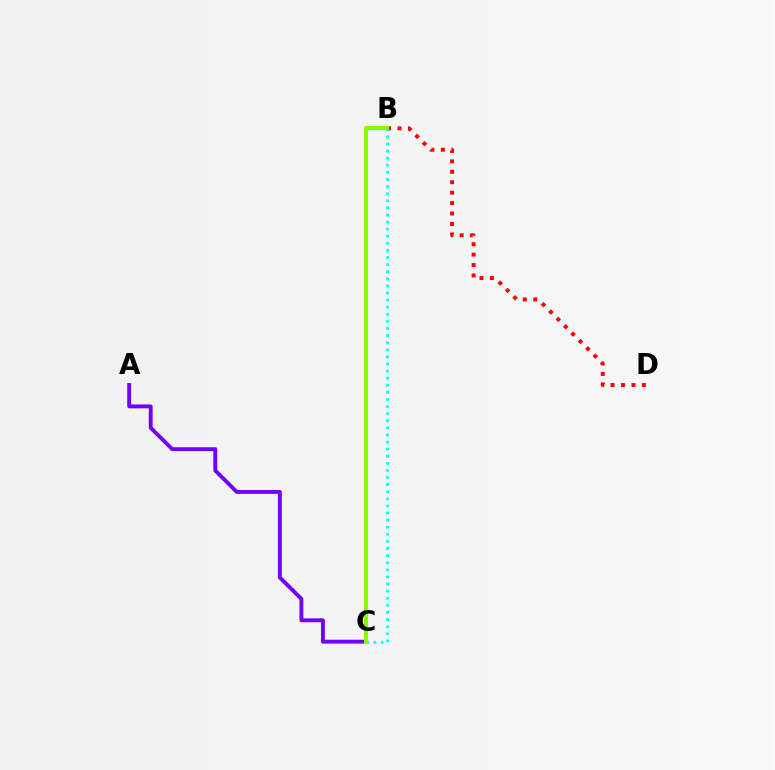{('B', 'C'): [{'color': '#00fff6', 'line_style': 'dotted', 'thickness': 1.93}, {'color': '#84ff00', 'line_style': 'solid', 'thickness': 2.93}], ('A', 'C'): [{'color': '#7200ff', 'line_style': 'solid', 'thickness': 2.8}], ('B', 'D'): [{'color': '#ff0000', 'line_style': 'dotted', 'thickness': 2.83}]}